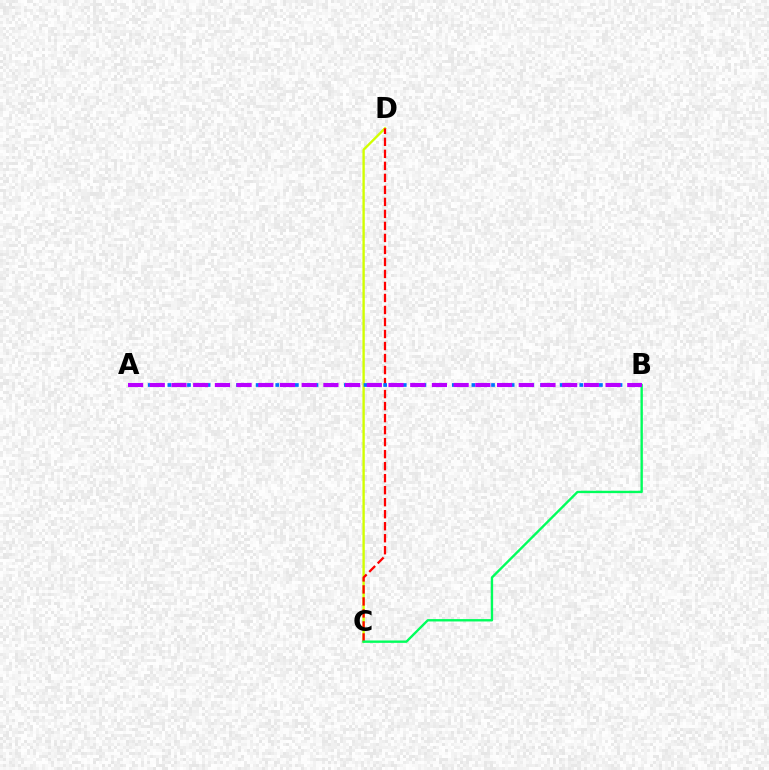{('C', 'D'): [{'color': '#d1ff00', 'line_style': 'solid', 'thickness': 1.7}, {'color': '#ff0000', 'line_style': 'dashed', 'thickness': 1.63}], ('B', 'C'): [{'color': '#00ff5c', 'line_style': 'solid', 'thickness': 1.71}], ('A', 'B'): [{'color': '#0074ff', 'line_style': 'dotted', 'thickness': 2.66}, {'color': '#b900ff', 'line_style': 'dashed', 'thickness': 2.95}]}